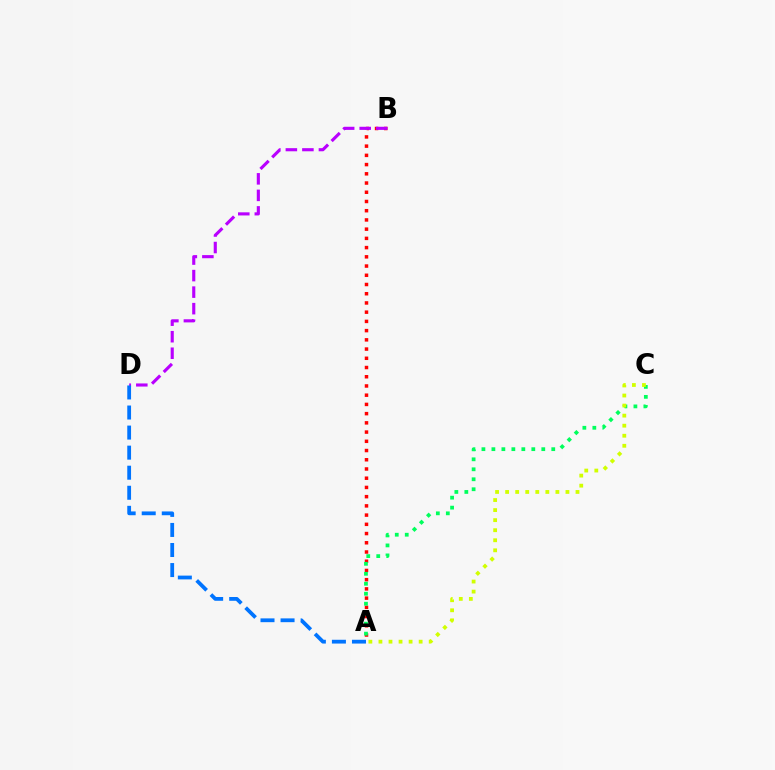{('A', 'B'): [{'color': '#ff0000', 'line_style': 'dotted', 'thickness': 2.51}], ('A', 'C'): [{'color': '#00ff5c', 'line_style': 'dotted', 'thickness': 2.71}, {'color': '#d1ff00', 'line_style': 'dotted', 'thickness': 2.73}], ('B', 'D'): [{'color': '#b900ff', 'line_style': 'dashed', 'thickness': 2.25}], ('A', 'D'): [{'color': '#0074ff', 'line_style': 'dashed', 'thickness': 2.72}]}